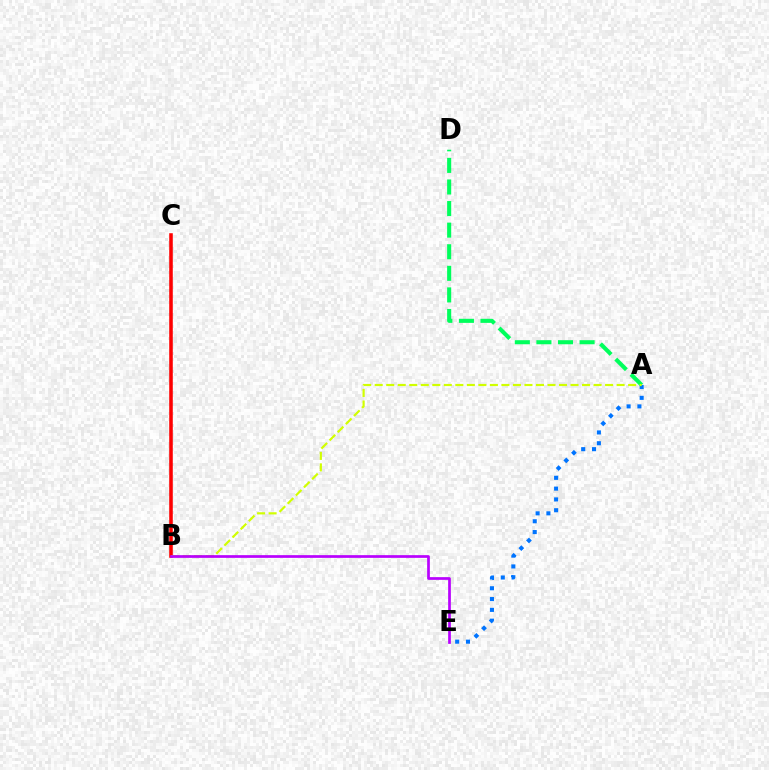{('A', 'E'): [{'color': '#0074ff', 'line_style': 'dotted', 'thickness': 2.94}], ('B', 'C'): [{'color': '#ff0000', 'line_style': 'solid', 'thickness': 2.57}], ('A', 'D'): [{'color': '#00ff5c', 'line_style': 'dashed', 'thickness': 2.93}], ('A', 'B'): [{'color': '#d1ff00', 'line_style': 'dashed', 'thickness': 1.56}], ('B', 'E'): [{'color': '#b900ff', 'line_style': 'solid', 'thickness': 1.94}]}